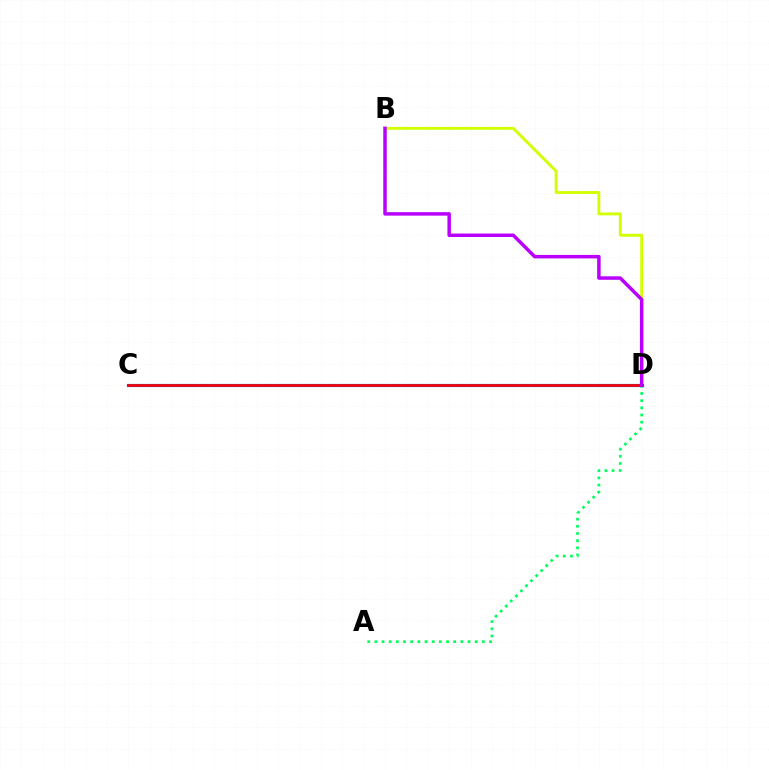{('B', 'D'): [{'color': '#d1ff00', 'line_style': 'solid', 'thickness': 2.07}, {'color': '#b900ff', 'line_style': 'solid', 'thickness': 2.51}], ('A', 'D'): [{'color': '#00ff5c', 'line_style': 'dotted', 'thickness': 1.95}], ('C', 'D'): [{'color': '#0074ff', 'line_style': 'solid', 'thickness': 2.28}, {'color': '#ff0000', 'line_style': 'solid', 'thickness': 1.9}]}